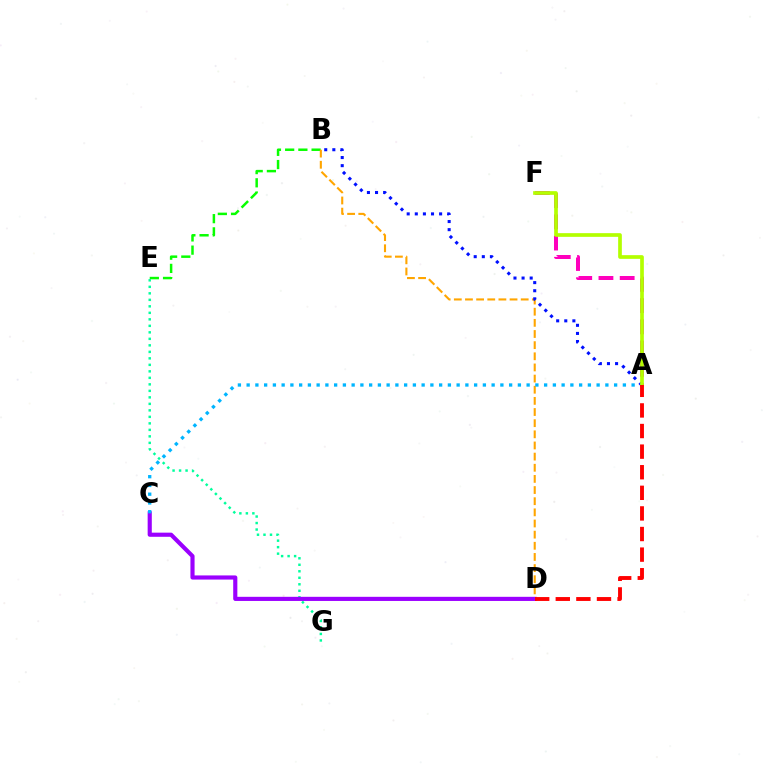{('B', 'E'): [{'color': '#08ff00', 'line_style': 'dashed', 'thickness': 1.8}], ('A', 'F'): [{'color': '#ff00bd', 'line_style': 'dashed', 'thickness': 2.88}, {'color': '#b3ff00', 'line_style': 'solid', 'thickness': 2.65}], ('B', 'D'): [{'color': '#ffa500', 'line_style': 'dashed', 'thickness': 1.51}], ('A', 'B'): [{'color': '#0010ff', 'line_style': 'dotted', 'thickness': 2.2}], ('E', 'G'): [{'color': '#00ff9d', 'line_style': 'dotted', 'thickness': 1.77}], ('C', 'D'): [{'color': '#9b00ff', 'line_style': 'solid', 'thickness': 2.98}], ('A', 'C'): [{'color': '#00b5ff', 'line_style': 'dotted', 'thickness': 2.38}], ('A', 'D'): [{'color': '#ff0000', 'line_style': 'dashed', 'thickness': 2.8}]}